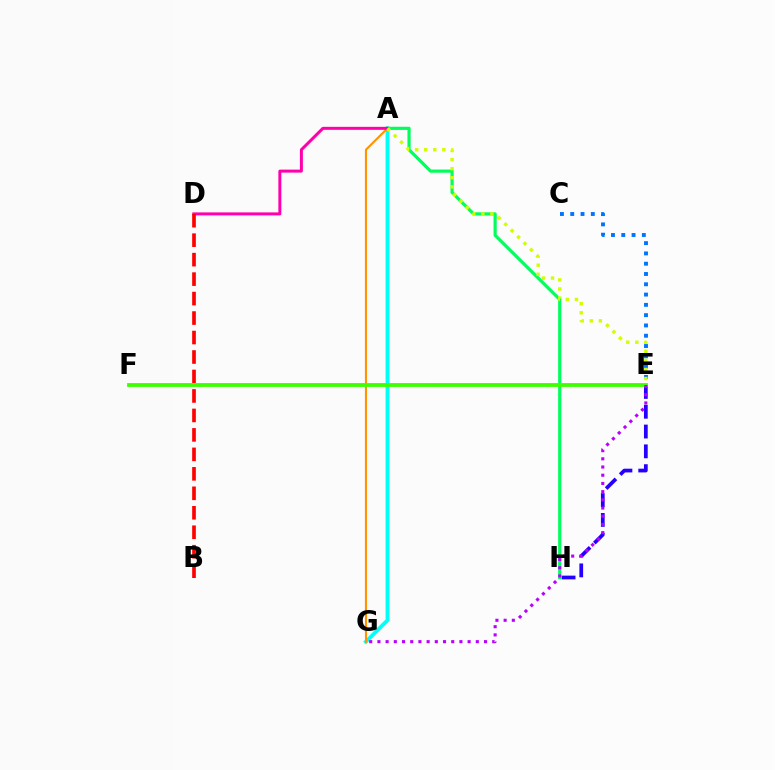{('E', 'H'): [{'color': '#2500ff', 'line_style': 'dashed', 'thickness': 2.69}], ('A', 'G'): [{'color': '#00fff6', 'line_style': 'solid', 'thickness': 2.74}, {'color': '#ff9400', 'line_style': 'solid', 'thickness': 1.53}], ('A', 'H'): [{'color': '#00ff5c', 'line_style': 'solid', 'thickness': 2.29}], ('A', 'D'): [{'color': '#ff00ac', 'line_style': 'solid', 'thickness': 2.16}], ('C', 'E'): [{'color': '#0074ff', 'line_style': 'dotted', 'thickness': 2.8}], ('B', 'D'): [{'color': '#ff0000', 'line_style': 'dashed', 'thickness': 2.65}], ('E', 'F'): [{'color': '#3dff00', 'line_style': 'solid', 'thickness': 2.73}], ('E', 'G'): [{'color': '#b900ff', 'line_style': 'dotted', 'thickness': 2.23}], ('A', 'E'): [{'color': '#d1ff00', 'line_style': 'dotted', 'thickness': 2.46}]}